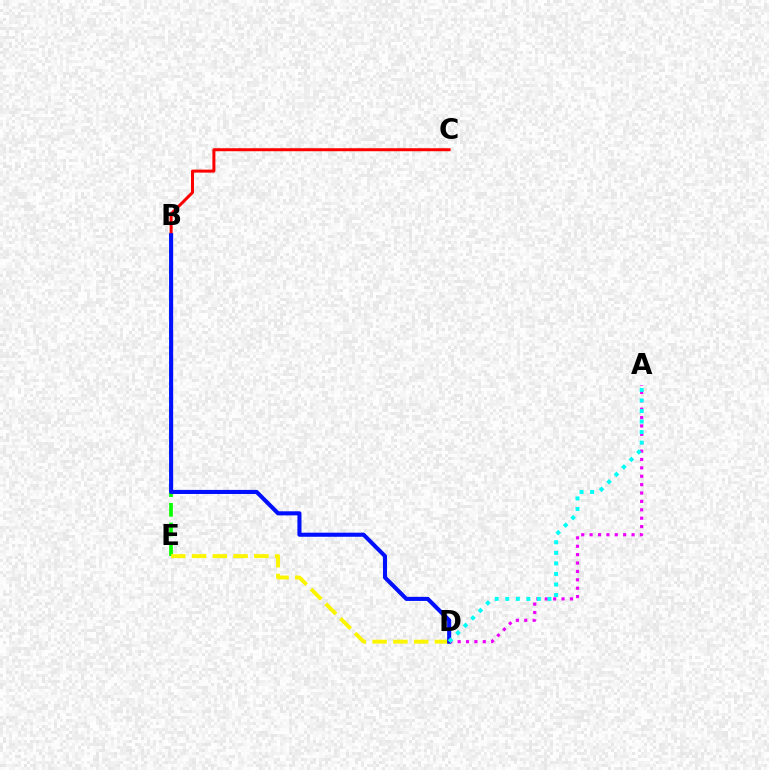{('B', 'E'): [{'color': '#08ff00', 'line_style': 'dashed', 'thickness': 2.67}], ('B', 'C'): [{'color': '#ff0000', 'line_style': 'solid', 'thickness': 2.16}], ('D', 'E'): [{'color': '#fcf500', 'line_style': 'dashed', 'thickness': 2.82}], ('A', 'D'): [{'color': '#ee00ff', 'line_style': 'dotted', 'thickness': 2.28}, {'color': '#00fff6', 'line_style': 'dotted', 'thickness': 2.87}], ('B', 'D'): [{'color': '#0010ff', 'line_style': 'solid', 'thickness': 2.94}]}